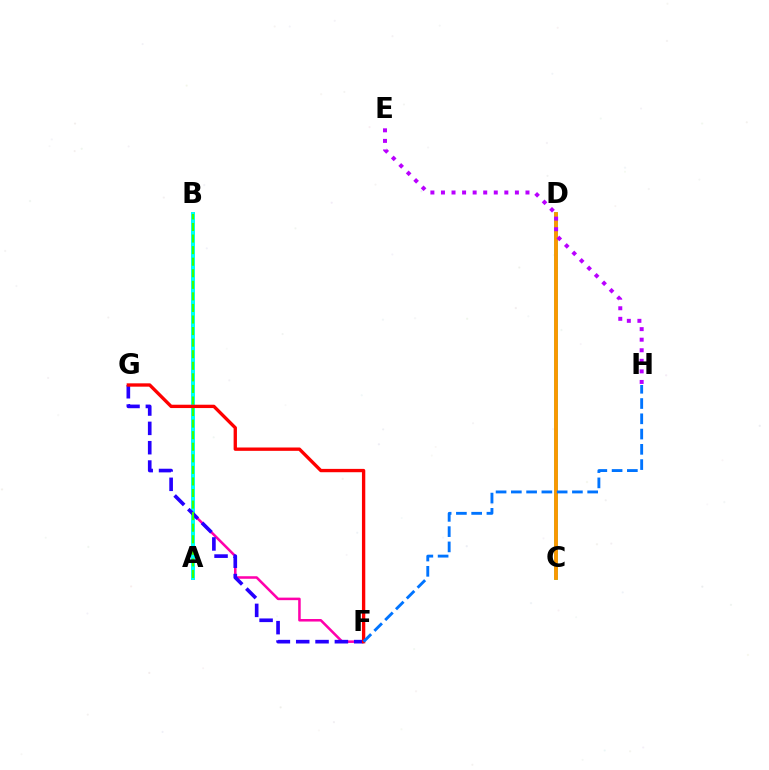{('C', 'D'): [{'color': '#d1ff00', 'line_style': 'dotted', 'thickness': 1.67}, {'color': '#00ff5c', 'line_style': 'solid', 'thickness': 2.62}, {'color': '#ff9400', 'line_style': 'solid', 'thickness': 2.7}], ('B', 'F'): [{'color': '#ff00ac', 'line_style': 'solid', 'thickness': 1.83}], ('A', 'B'): [{'color': '#00fff6', 'line_style': 'solid', 'thickness': 2.88}, {'color': '#3dff00', 'line_style': 'dashed', 'thickness': 1.57}], ('F', 'G'): [{'color': '#2500ff', 'line_style': 'dashed', 'thickness': 2.63}, {'color': '#ff0000', 'line_style': 'solid', 'thickness': 2.4}], ('E', 'H'): [{'color': '#b900ff', 'line_style': 'dotted', 'thickness': 2.87}], ('F', 'H'): [{'color': '#0074ff', 'line_style': 'dashed', 'thickness': 2.07}]}